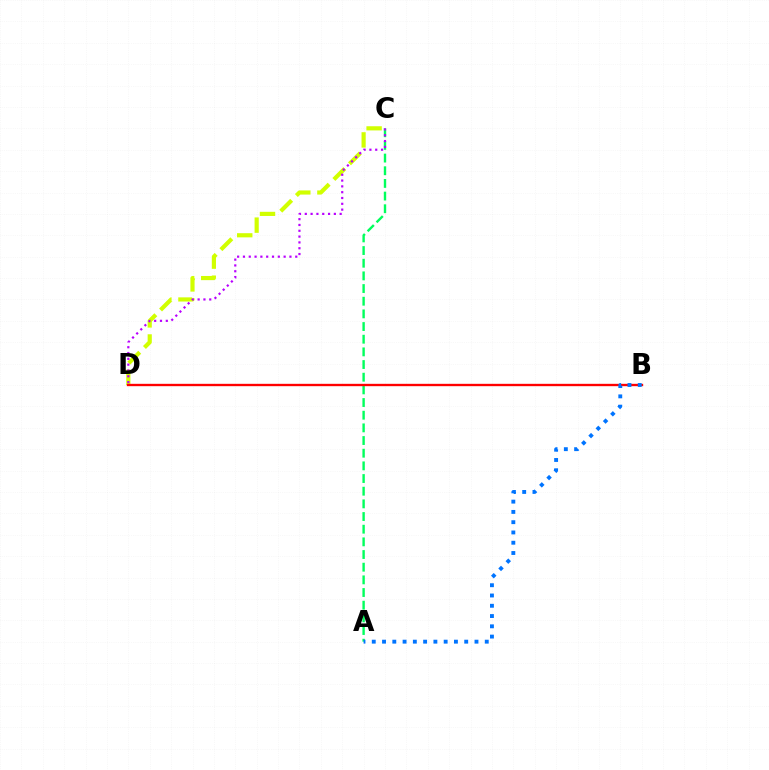{('C', 'D'): [{'color': '#d1ff00', 'line_style': 'dashed', 'thickness': 3.0}, {'color': '#b900ff', 'line_style': 'dotted', 'thickness': 1.58}], ('A', 'C'): [{'color': '#00ff5c', 'line_style': 'dashed', 'thickness': 1.72}], ('B', 'D'): [{'color': '#ff0000', 'line_style': 'solid', 'thickness': 1.69}], ('A', 'B'): [{'color': '#0074ff', 'line_style': 'dotted', 'thickness': 2.79}]}